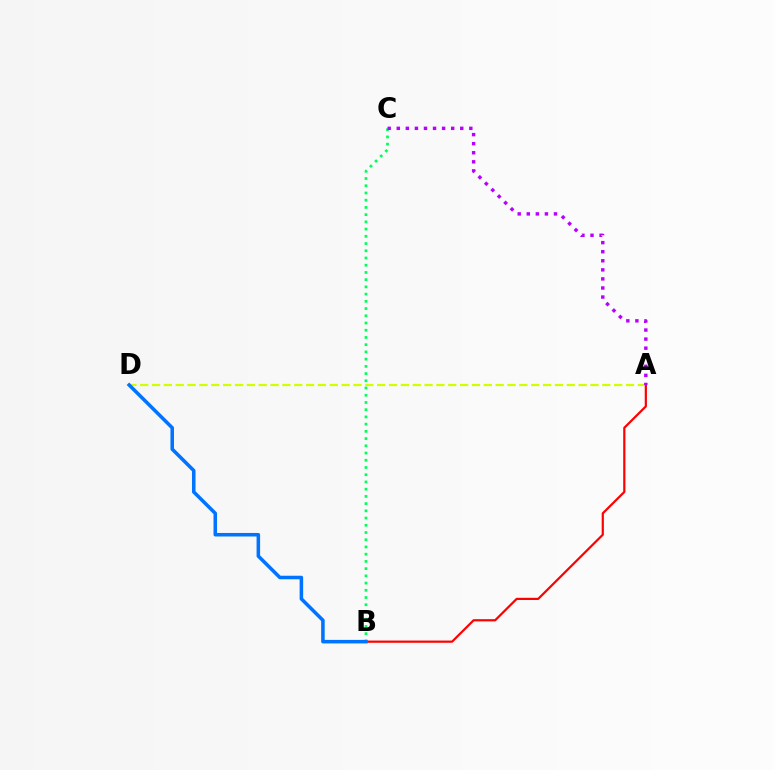{('A', 'D'): [{'color': '#d1ff00', 'line_style': 'dashed', 'thickness': 1.61}], ('A', 'B'): [{'color': '#ff0000', 'line_style': 'solid', 'thickness': 1.58}], ('B', 'C'): [{'color': '#00ff5c', 'line_style': 'dotted', 'thickness': 1.96}], ('B', 'D'): [{'color': '#0074ff', 'line_style': 'solid', 'thickness': 2.55}], ('A', 'C'): [{'color': '#b900ff', 'line_style': 'dotted', 'thickness': 2.46}]}